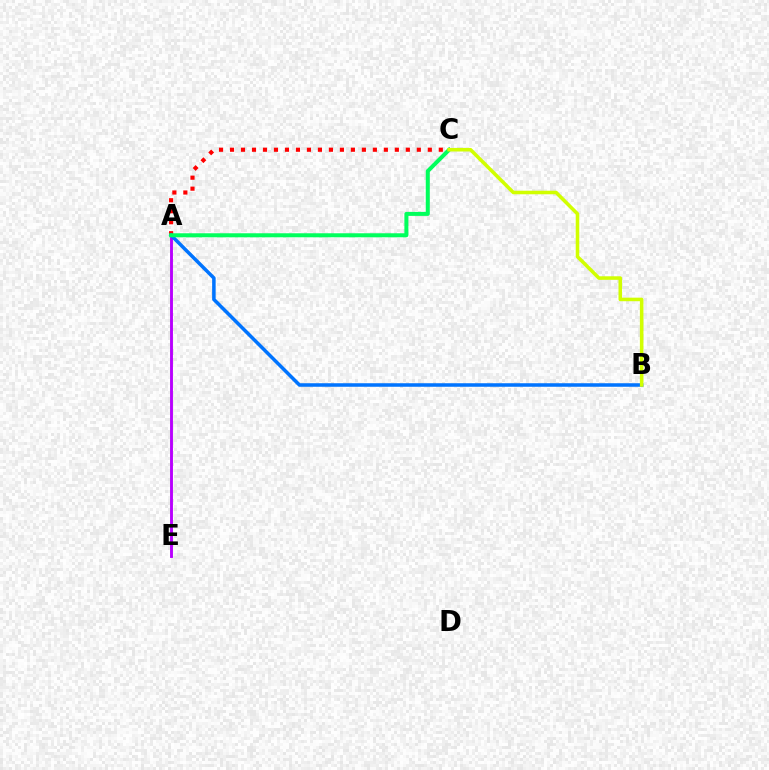{('A', 'E'): [{'color': '#b900ff', 'line_style': 'solid', 'thickness': 2.08}], ('A', 'C'): [{'color': '#ff0000', 'line_style': 'dotted', 'thickness': 2.99}, {'color': '#00ff5c', 'line_style': 'solid', 'thickness': 2.89}], ('A', 'B'): [{'color': '#0074ff', 'line_style': 'solid', 'thickness': 2.54}], ('B', 'C'): [{'color': '#d1ff00', 'line_style': 'solid', 'thickness': 2.56}]}